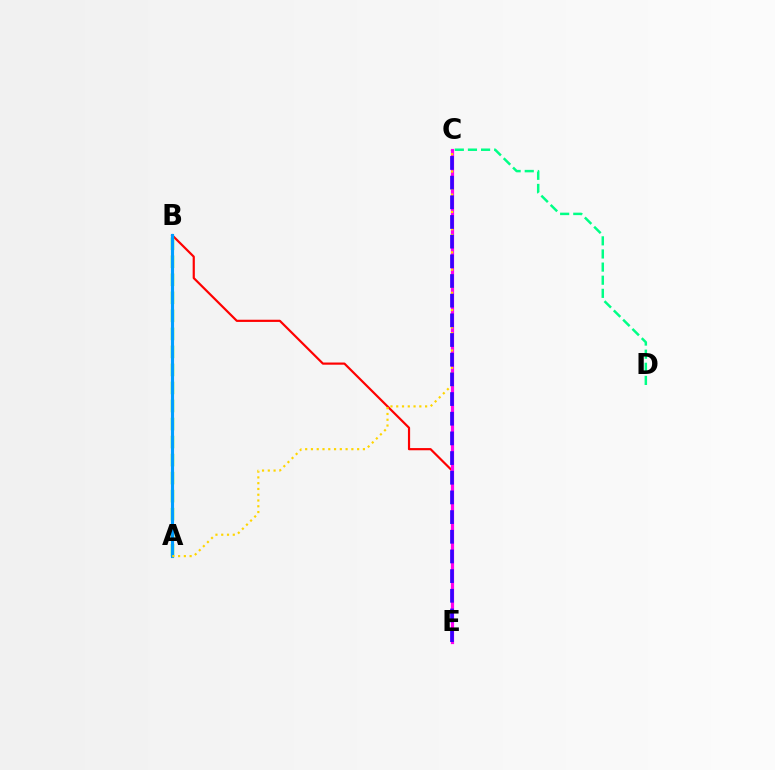{('B', 'E'): [{'color': '#ff0000', 'line_style': 'solid', 'thickness': 1.58}], ('C', 'E'): [{'color': '#ff00ed', 'line_style': 'solid', 'thickness': 2.29}, {'color': '#3700ff', 'line_style': 'dashed', 'thickness': 2.67}], ('C', 'D'): [{'color': '#00ff86', 'line_style': 'dashed', 'thickness': 1.78}], ('A', 'B'): [{'color': '#4fff00', 'line_style': 'dashed', 'thickness': 2.45}, {'color': '#009eff', 'line_style': 'solid', 'thickness': 2.25}], ('A', 'C'): [{'color': '#ffd500', 'line_style': 'dotted', 'thickness': 1.57}]}